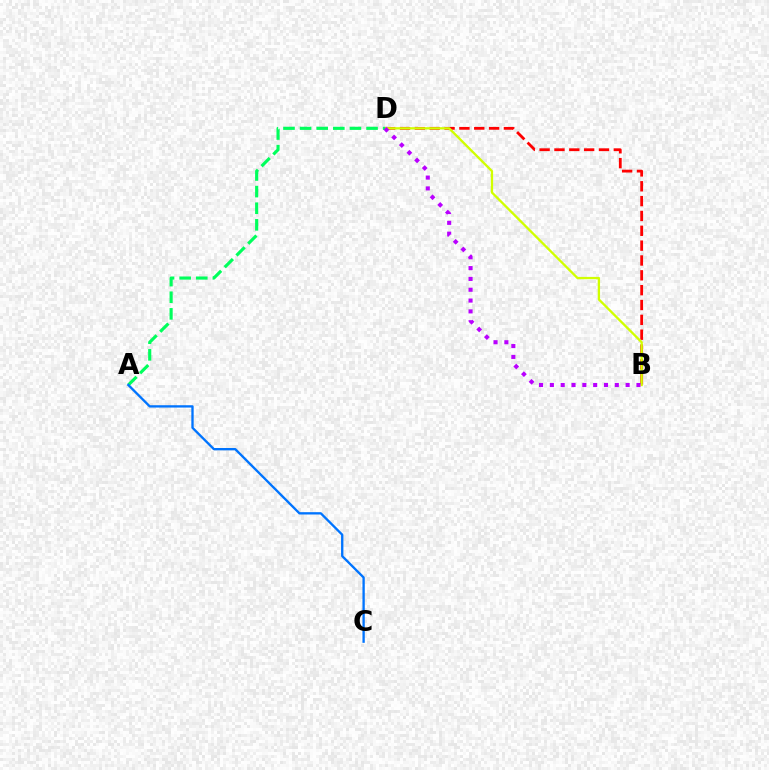{('B', 'D'): [{'color': '#ff0000', 'line_style': 'dashed', 'thickness': 2.02}, {'color': '#d1ff00', 'line_style': 'solid', 'thickness': 1.67}, {'color': '#b900ff', 'line_style': 'dotted', 'thickness': 2.94}], ('A', 'D'): [{'color': '#00ff5c', 'line_style': 'dashed', 'thickness': 2.26}], ('A', 'C'): [{'color': '#0074ff', 'line_style': 'solid', 'thickness': 1.68}]}